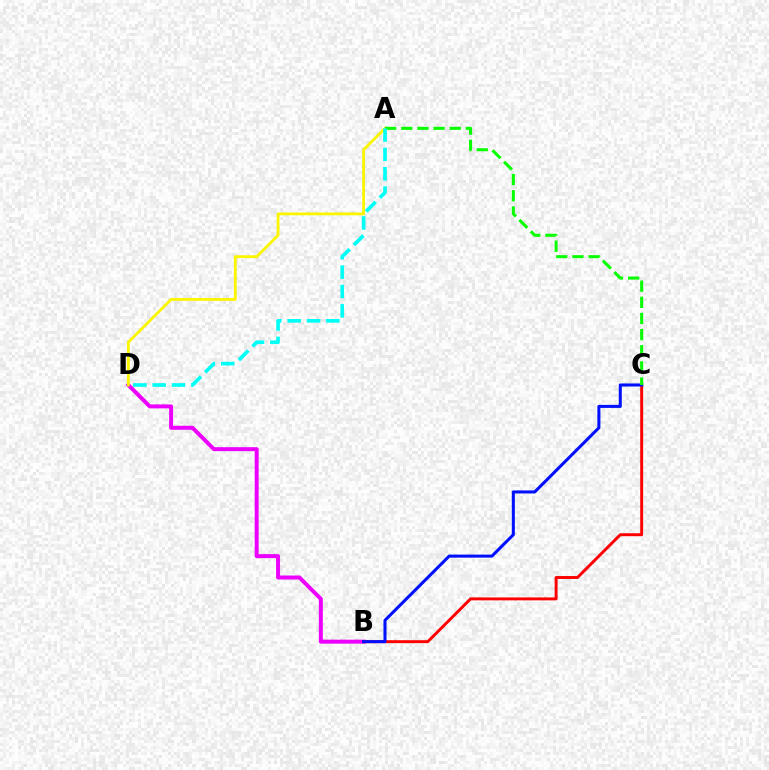{('B', 'D'): [{'color': '#ee00ff', 'line_style': 'solid', 'thickness': 2.86}], ('B', 'C'): [{'color': '#ff0000', 'line_style': 'solid', 'thickness': 2.12}, {'color': '#0010ff', 'line_style': 'solid', 'thickness': 2.19}], ('A', 'D'): [{'color': '#fcf500', 'line_style': 'solid', 'thickness': 2.03}, {'color': '#00fff6', 'line_style': 'dashed', 'thickness': 2.63}], ('A', 'C'): [{'color': '#08ff00', 'line_style': 'dashed', 'thickness': 2.19}]}